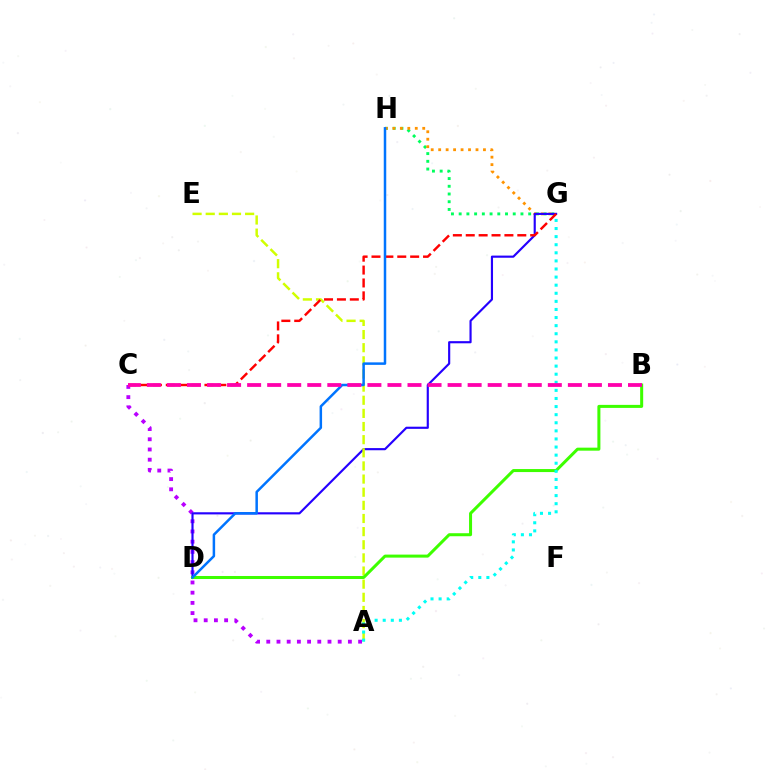{('A', 'C'): [{'color': '#b900ff', 'line_style': 'dotted', 'thickness': 2.77}], ('G', 'H'): [{'color': '#00ff5c', 'line_style': 'dotted', 'thickness': 2.1}, {'color': '#ff9400', 'line_style': 'dotted', 'thickness': 2.03}], ('D', 'G'): [{'color': '#2500ff', 'line_style': 'solid', 'thickness': 1.55}], ('A', 'E'): [{'color': '#d1ff00', 'line_style': 'dashed', 'thickness': 1.78}], ('C', 'G'): [{'color': '#ff0000', 'line_style': 'dashed', 'thickness': 1.75}], ('B', 'D'): [{'color': '#3dff00', 'line_style': 'solid', 'thickness': 2.17}], ('D', 'H'): [{'color': '#0074ff', 'line_style': 'solid', 'thickness': 1.8}], ('A', 'G'): [{'color': '#00fff6', 'line_style': 'dotted', 'thickness': 2.2}], ('B', 'C'): [{'color': '#ff00ac', 'line_style': 'dashed', 'thickness': 2.72}]}